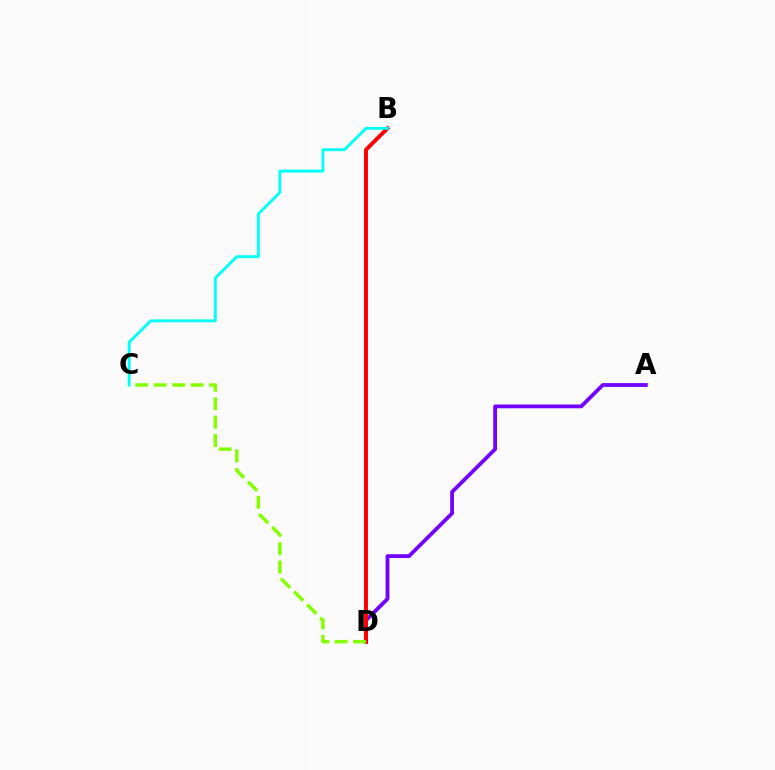{('A', 'D'): [{'color': '#7200ff', 'line_style': 'solid', 'thickness': 2.74}], ('B', 'D'): [{'color': '#ff0000', 'line_style': 'solid', 'thickness': 2.85}], ('C', 'D'): [{'color': '#84ff00', 'line_style': 'dashed', 'thickness': 2.51}], ('B', 'C'): [{'color': '#00fff6', 'line_style': 'solid', 'thickness': 2.08}]}